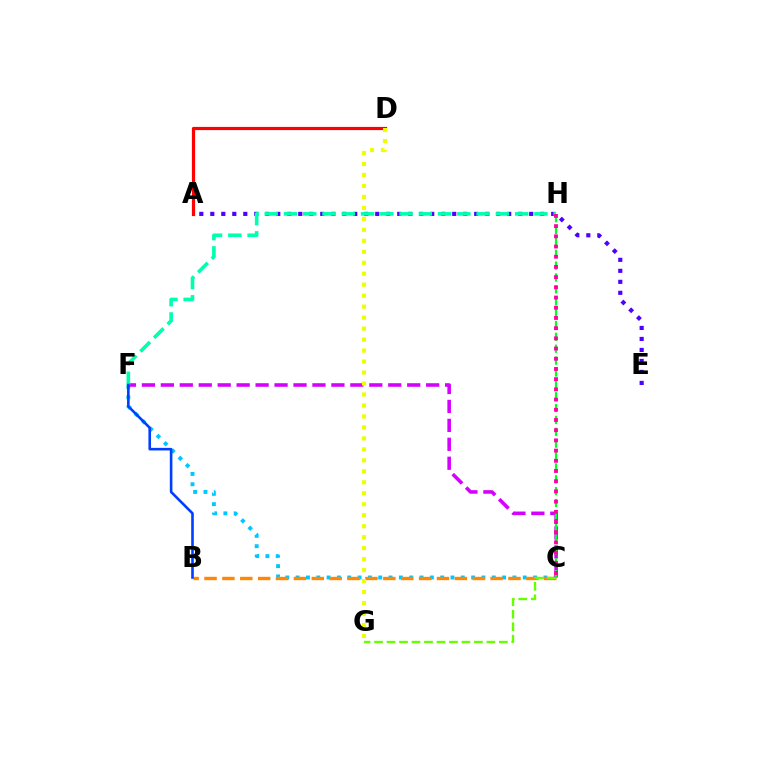{('A', 'E'): [{'color': '#4f00ff', 'line_style': 'dotted', 'thickness': 2.99}], ('A', 'D'): [{'color': '#ff0000', 'line_style': 'solid', 'thickness': 2.3}], ('C', 'F'): [{'color': '#00c7ff', 'line_style': 'dotted', 'thickness': 2.81}, {'color': '#d600ff', 'line_style': 'dashed', 'thickness': 2.57}], ('B', 'C'): [{'color': '#ff8800', 'line_style': 'dashed', 'thickness': 2.43}], ('C', 'G'): [{'color': '#66ff00', 'line_style': 'dashed', 'thickness': 1.7}], ('F', 'H'): [{'color': '#00ffaf', 'line_style': 'dashed', 'thickness': 2.62}], ('B', 'F'): [{'color': '#003fff', 'line_style': 'solid', 'thickness': 1.88}], ('D', 'G'): [{'color': '#eeff00', 'line_style': 'dotted', 'thickness': 2.98}], ('C', 'H'): [{'color': '#00ff27', 'line_style': 'dashed', 'thickness': 1.61}, {'color': '#ff00a0', 'line_style': 'dotted', 'thickness': 2.77}]}